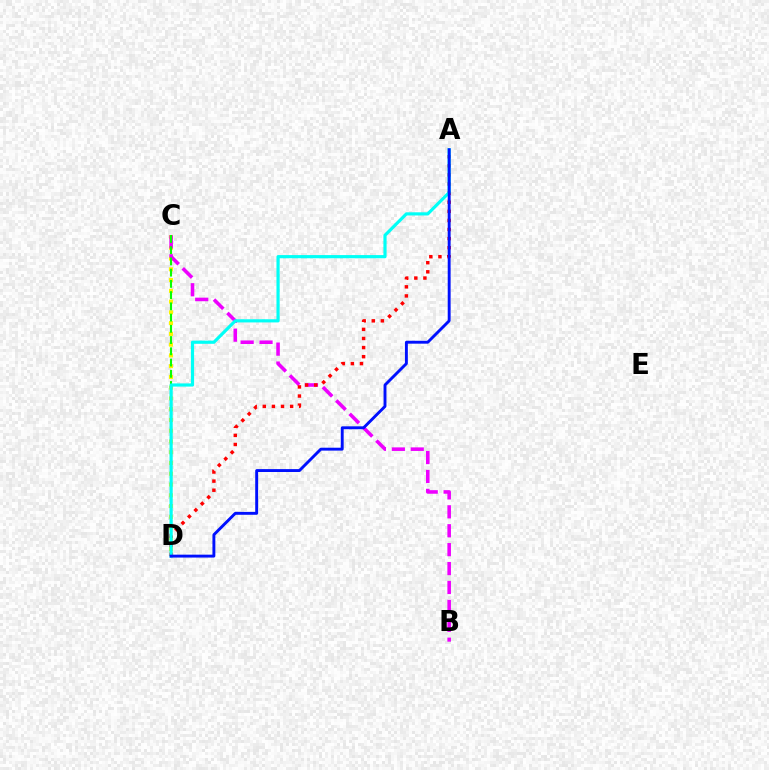{('C', 'D'): [{'color': '#fcf500', 'line_style': 'dotted', 'thickness': 2.92}, {'color': '#08ff00', 'line_style': 'dashed', 'thickness': 1.53}], ('B', 'C'): [{'color': '#ee00ff', 'line_style': 'dashed', 'thickness': 2.57}], ('A', 'D'): [{'color': '#ff0000', 'line_style': 'dotted', 'thickness': 2.47}, {'color': '#00fff6', 'line_style': 'solid', 'thickness': 2.29}, {'color': '#0010ff', 'line_style': 'solid', 'thickness': 2.09}]}